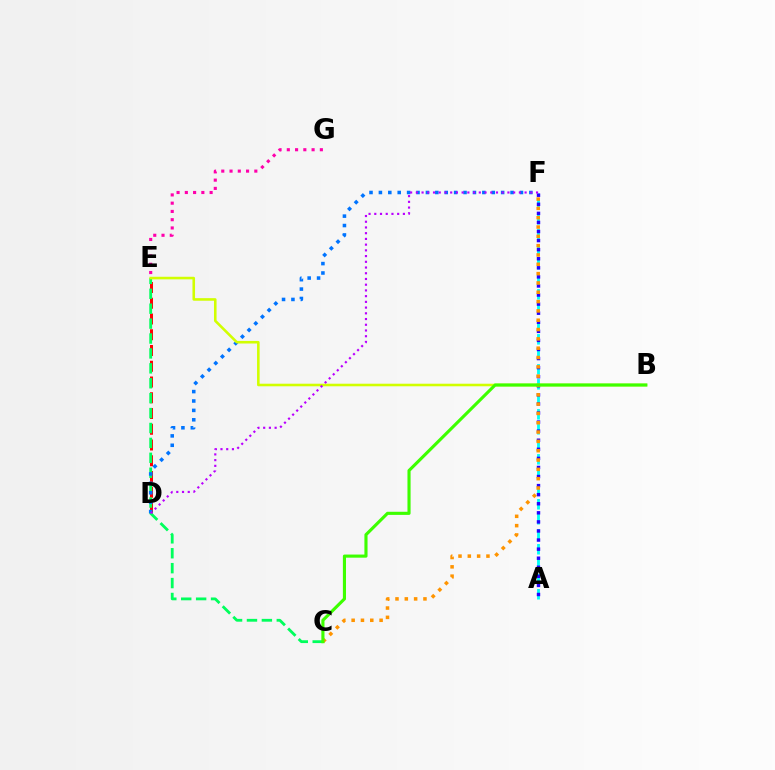{('A', 'F'): [{'color': '#00fff6', 'line_style': 'dashed', 'thickness': 2.04}, {'color': '#2500ff', 'line_style': 'dotted', 'thickness': 2.47}], ('D', 'E'): [{'color': '#ff0000', 'line_style': 'dashed', 'thickness': 2.14}], ('C', 'E'): [{'color': '#00ff5c', 'line_style': 'dashed', 'thickness': 2.03}], ('D', 'F'): [{'color': '#0074ff', 'line_style': 'dotted', 'thickness': 2.55}, {'color': '#b900ff', 'line_style': 'dotted', 'thickness': 1.55}], ('B', 'E'): [{'color': '#d1ff00', 'line_style': 'solid', 'thickness': 1.85}], ('C', 'F'): [{'color': '#ff9400', 'line_style': 'dotted', 'thickness': 2.53}], ('B', 'C'): [{'color': '#3dff00', 'line_style': 'solid', 'thickness': 2.25}], ('E', 'G'): [{'color': '#ff00ac', 'line_style': 'dotted', 'thickness': 2.24}]}